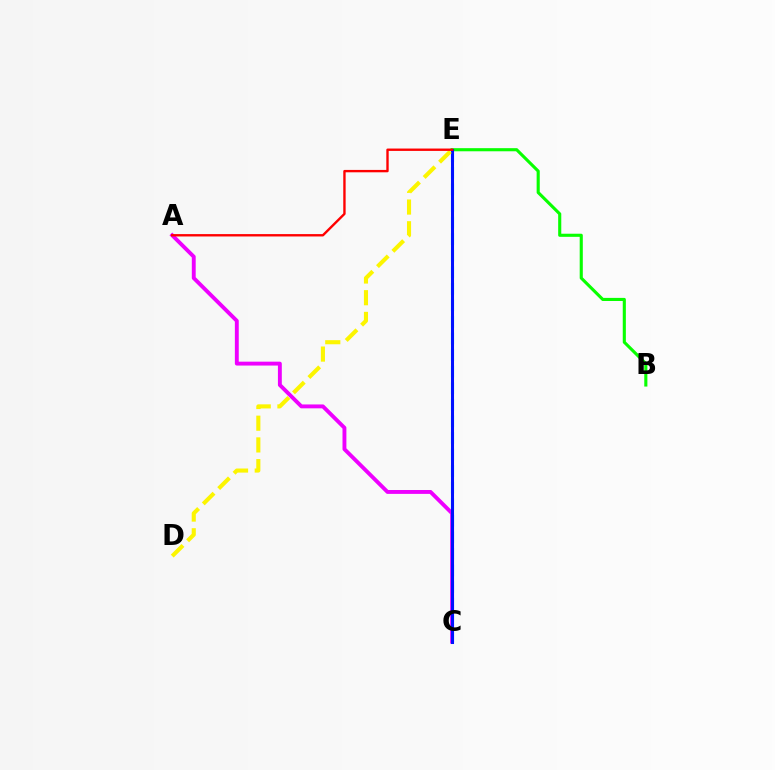{('C', 'E'): [{'color': '#00fff6', 'line_style': 'dashed', 'thickness': 2.25}, {'color': '#0010ff', 'line_style': 'solid', 'thickness': 2.19}], ('B', 'E'): [{'color': '#08ff00', 'line_style': 'solid', 'thickness': 2.24}], ('A', 'C'): [{'color': '#ee00ff', 'line_style': 'solid', 'thickness': 2.8}], ('D', 'E'): [{'color': '#fcf500', 'line_style': 'dashed', 'thickness': 2.95}], ('A', 'E'): [{'color': '#ff0000', 'line_style': 'solid', 'thickness': 1.71}]}